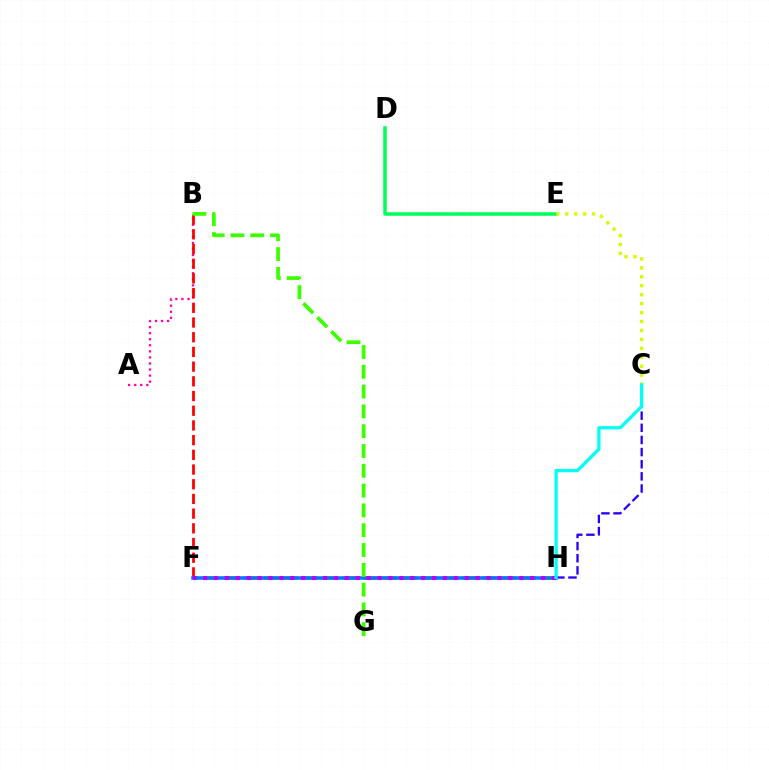{('A', 'B'): [{'color': '#ff00ac', 'line_style': 'dotted', 'thickness': 1.65}], ('F', 'H'): [{'color': '#ff9400', 'line_style': 'dashed', 'thickness': 2.7}, {'color': '#0074ff', 'line_style': 'solid', 'thickness': 2.54}, {'color': '#b900ff', 'line_style': 'dotted', 'thickness': 2.96}], ('B', 'F'): [{'color': '#ff0000', 'line_style': 'dashed', 'thickness': 2.0}], ('C', 'H'): [{'color': '#2500ff', 'line_style': 'dashed', 'thickness': 1.65}, {'color': '#00fff6', 'line_style': 'solid', 'thickness': 2.35}], ('D', 'E'): [{'color': '#00ff5c', 'line_style': 'solid', 'thickness': 2.53}], ('B', 'G'): [{'color': '#3dff00', 'line_style': 'dashed', 'thickness': 2.69}], ('C', 'E'): [{'color': '#d1ff00', 'line_style': 'dotted', 'thickness': 2.43}]}